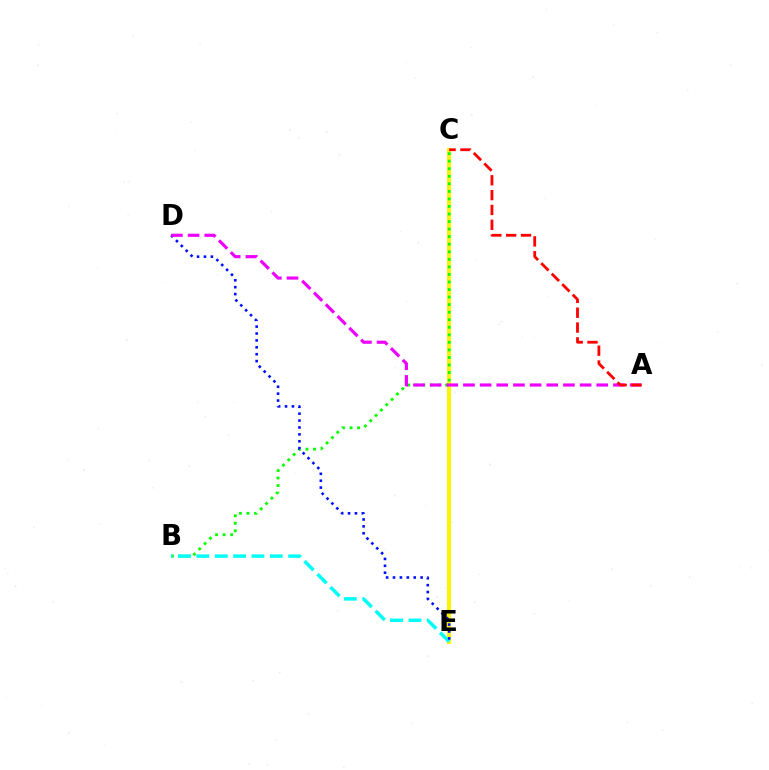{('C', 'E'): [{'color': '#fcf500', 'line_style': 'solid', 'thickness': 2.89}], ('B', 'C'): [{'color': '#08ff00', 'line_style': 'dotted', 'thickness': 2.05}], ('B', 'E'): [{'color': '#00fff6', 'line_style': 'dashed', 'thickness': 2.49}], ('D', 'E'): [{'color': '#0010ff', 'line_style': 'dotted', 'thickness': 1.87}], ('A', 'D'): [{'color': '#ee00ff', 'line_style': 'dashed', 'thickness': 2.26}], ('A', 'C'): [{'color': '#ff0000', 'line_style': 'dashed', 'thickness': 2.02}]}